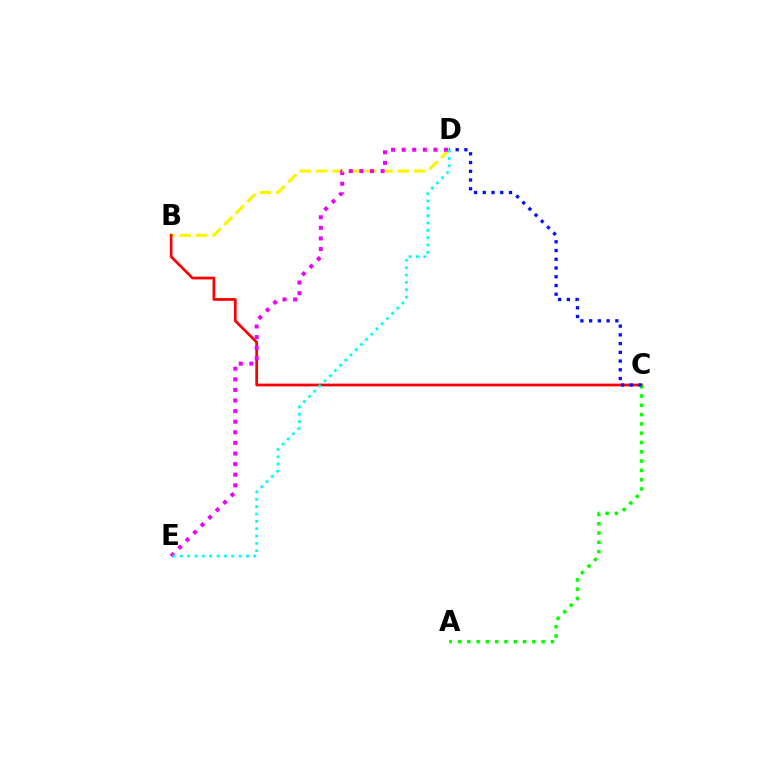{('B', 'D'): [{'color': '#fcf500', 'line_style': 'dashed', 'thickness': 2.22}], ('B', 'C'): [{'color': '#ff0000', 'line_style': 'solid', 'thickness': 1.97}], ('A', 'C'): [{'color': '#08ff00', 'line_style': 'dotted', 'thickness': 2.52}], ('C', 'D'): [{'color': '#0010ff', 'line_style': 'dotted', 'thickness': 2.37}], ('D', 'E'): [{'color': '#ee00ff', 'line_style': 'dotted', 'thickness': 2.88}, {'color': '#00fff6', 'line_style': 'dotted', 'thickness': 1.99}]}